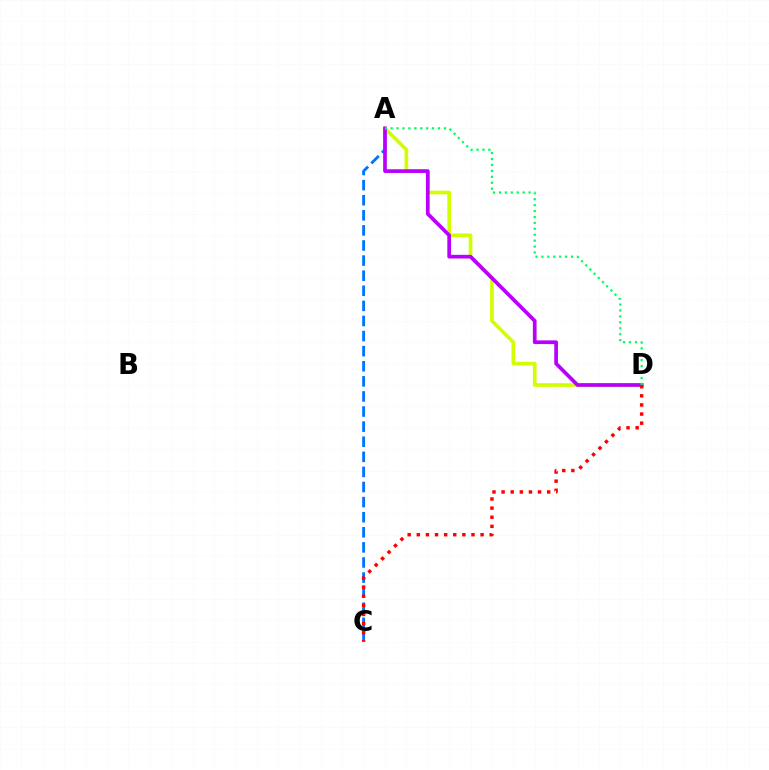{('A', 'C'): [{'color': '#0074ff', 'line_style': 'dashed', 'thickness': 2.05}], ('A', 'D'): [{'color': '#d1ff00', 'line_style': 'solid', 'thickness': 2.63}, {'color': '#b900ff', 'line_style': 'solid', 'thickness': 2.67}, {'color': '#00ff5c', 'line_style': 'dotted', 'thickness': 1.61}], ('C', 'D'): [{'color': '#ff0000', 'line_style': 'dotted', 'thickness': 2.48}]}